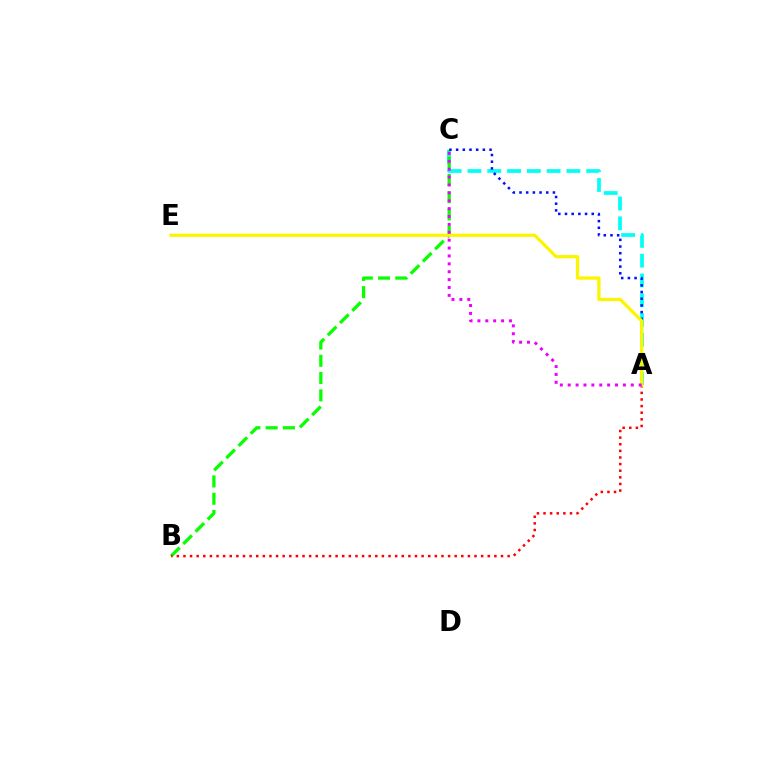{('A', 'C'): [{'color': '#00fff6', 'line_style': 'dashed', 'thickness': 2.69}, {'color': '#0010ff', 'line_style': 'dotted', 'thickness': 1.82}, {'color': '#ee00ff', 'line_style': 'dotted', 'thickness': 2.14}], ('B', 'C'): [{'color': '#08ff00', 'line_style': 'dashed', 'thickness': 2.35}], ('A', 'B'): [{'color': '#ff0000', 'line_style': 'dotted', 'thickness': 1.8}], ('A', 'E'): [{'color': '#fcf500', 'line_style': 'solid', 'thickness': 2.36}]}